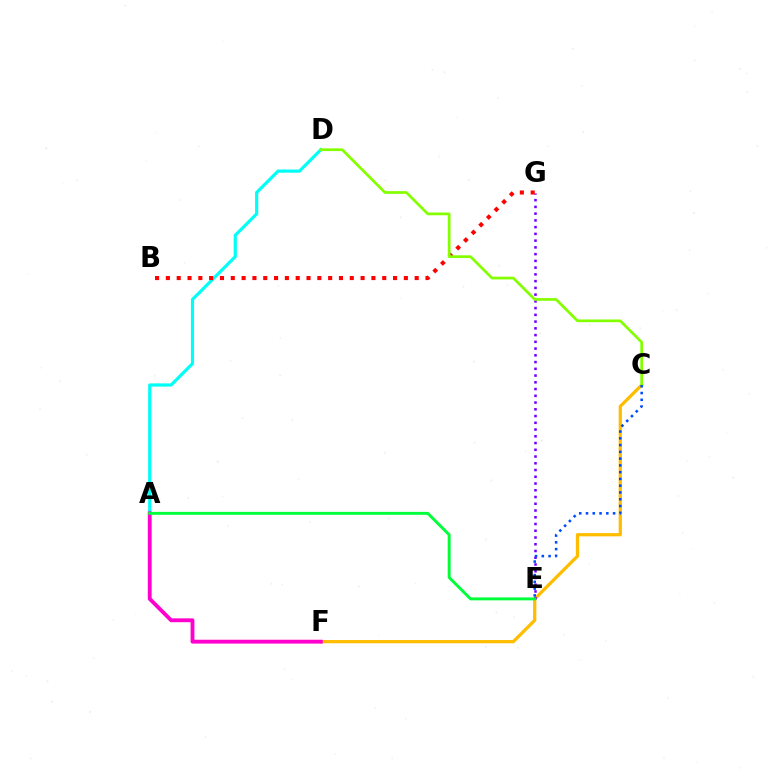{('A', 'D'): [{'color': '#00fff6', 'line_style': 'solid', 'thickness': 2.29}], ('C', 'F'): [{'color': '#ffbd00', 'line_style': 'solid', 'thickness': 2.34}], ('E', 'G'): [{'color': '#7200ff', 'line_style': 'dotted', 'thickness': 1.83}], ('B', 'G'): [{'color': '#ff0000', 'line_style': 'dotted', 'thickness': 2.94}], ('A', 'F'): [{'color': '#ff00cf', 'line_style': 'solid', 'thickness': 2.77}], ('C', 'D'): [{'color': '#84ff00', 'line_style': 'solid', 'thickness': 1.96}], ('C', 'E'): [{'color': '#004bff', 'line_style': 'dotted', 'thickness': 1.84}], ('A', 'E'): [{'color': '#00ff39', 'line_style': 'solid', 'thickness': 2.11}]}